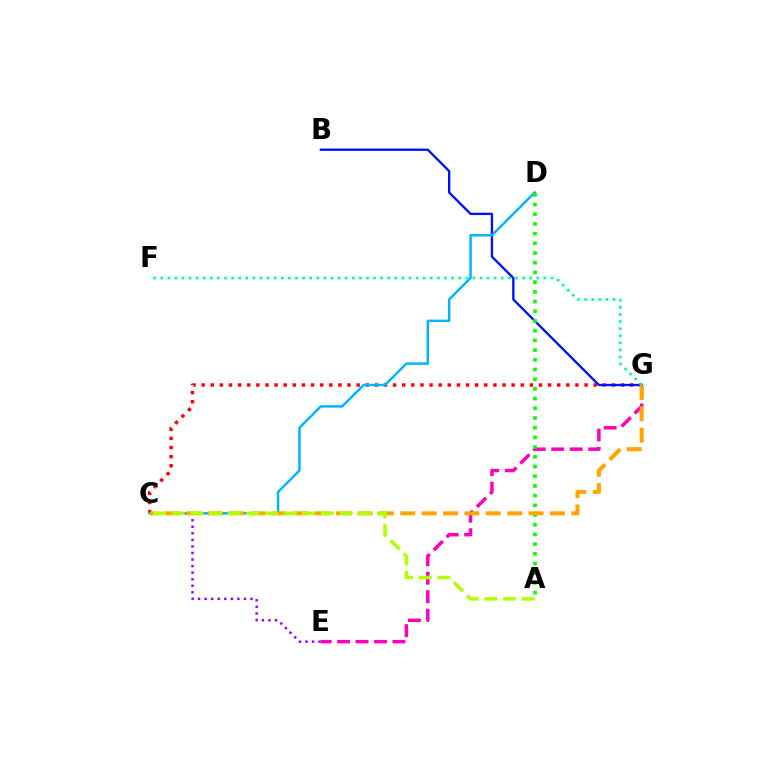{('E', 'G'): [{'color': '#ff00bd', 'line_style': 'dashed', 'thickness': 2.51}], ('C', 'G'): [{'color': '#ff0000', 'line_style': 'dotted', 'thickness': 2.48}, {'color': '#ffa500', 'line_style': 'dashed', 'thickness': 2.91}], ('C', 'E'): [{'color': '#9b00ff', 'line_style': 'dotted', 'thickness': 1.78}], ('B', 'G'): [{'color': '#0010ff', 'line_style': 'solid', 'thickness': 1.67}], ('C', 'D'): [{'color': '#00b5ff', 'line_style': 'solid', 'thickness': 1.78}], ('A', 'D'): [{'color': '#08ff00', 'line_style': 'dotted', 'thickness': 2.64}], ('A', 'C'): [{'color': '#b3ff00', 'line_style': 'dashed', 'thickness': 2.54}], ('F', 'G'): [{'color': '#00ff9d', 'line_style': 'dotted', 'thickness': 1.93}]}